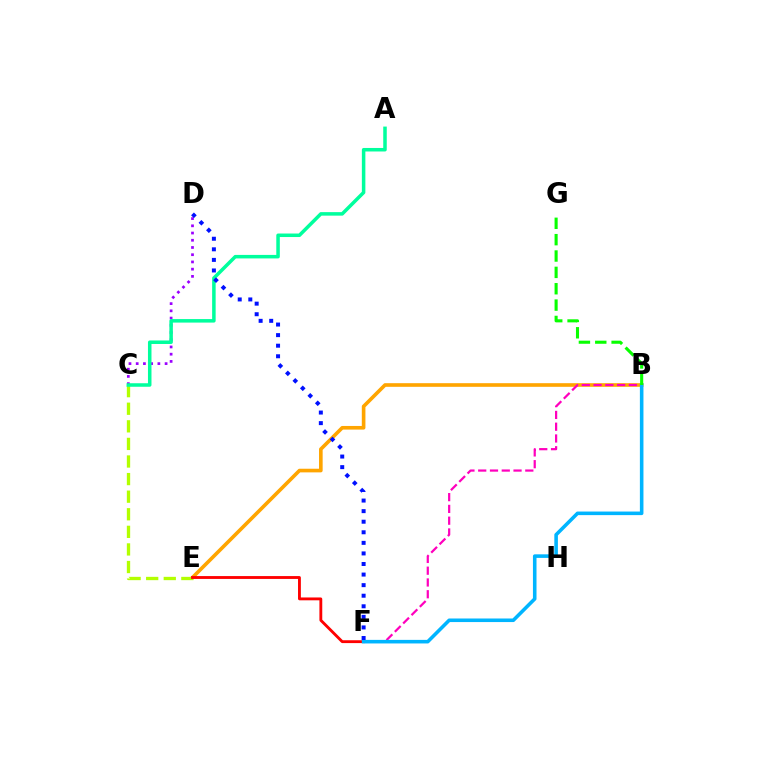{('B', 'E'): [{'color': '#ffa500', 'line_style': 'solid', 'thickness': 2.62}], ('B', 'F'): [{'color': '#ff00bd', 'line_style': 'dashed', 'thickness': 1.6}, {'color': '#00b5ff', 'line_style': 'solid', 'thickness': 2.57}], ('C', 'E'): [{'color': '#b3ff00', 'line_style': 'dashed', 'thickness': 2.39}], ('E', 'F'): [{'color': '#ff0000', 'line_style': 'solid', 'thickness': 2.05}], ('C', 'D'): [{'color': '#9b00ff', 'line_style': 'dotted', 'thickness': 1.96}], ('A', 'C'): [{'color': '#00ff9d', 'line_style': 'solid', 'thickness': 2.53}], ('B', 'G'): [{'color': '#08ff00', 'line_style': 'dashed', 'thickness': 2.22}], ('D', 'F'): [{'color': '#0010ff', 'line_style': 'dotted', 'thickness': 2.87}]}